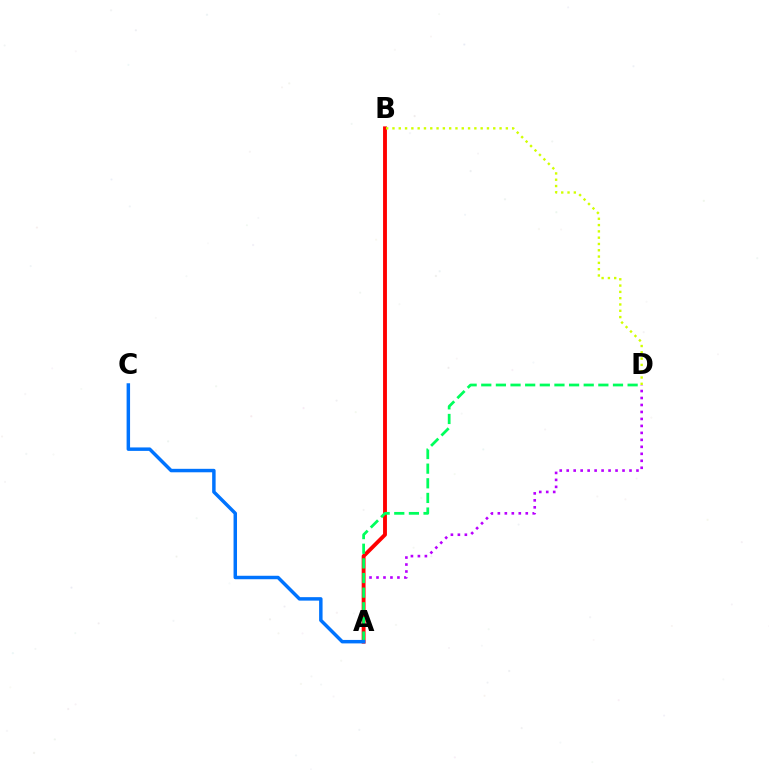{('A', 'D'): [{'color': '#b900ff', 'line_style': 'dotted', 'thickness': 1.9}, {'color': '#00ff5c', 'line_style': 'dashed', 'thickness': 1.99}], ('A', 'B'): [{'color': '#ff0000', 'line_style': 'solid', 'thickness': 2.78}], ('B', 'D'): [{'color': '#d1ff00', 'line_style': 'dotted', 'thickness': 1.71}], ('A', 'C'): [{'color': '#0074ff', 'line_style': 'solid', 'thickness': 2.49}]}